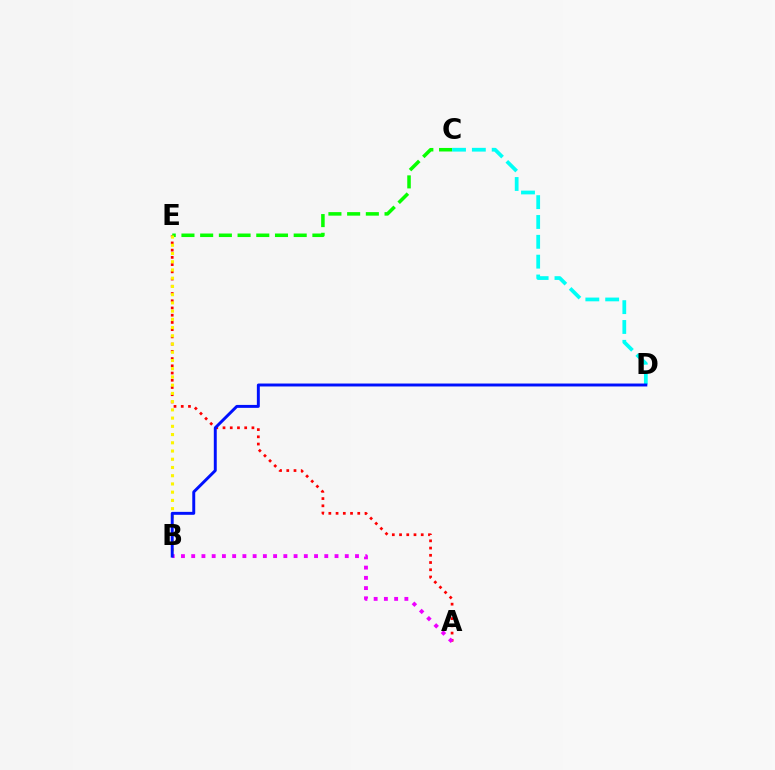{('A', 'E'): [{'color': '#ff0000', 'line_style': 'dotted', 'thickness': 1.96}], ('C', 'E'): [{'color': '#08ff00', 'line_style': 'dashed', 'thickness': 2.54}], ('B', 'E'): [{'color': '#fcf500', 'line_style': 'dotted', 'thickness': 2.24}], ('C', 'D'): [{'color': '#00fff6', 'line_style': 'dashed', 'thickness': 2.7}], ('A', 'B'): [{'color': '#ee00ff', 'line_style': 'dotted', 'thickness': 2.78}], ('B', 'D'): [{'color': '#0010ff', 'line_style': 'solid', 'thickness': 2.12}]}